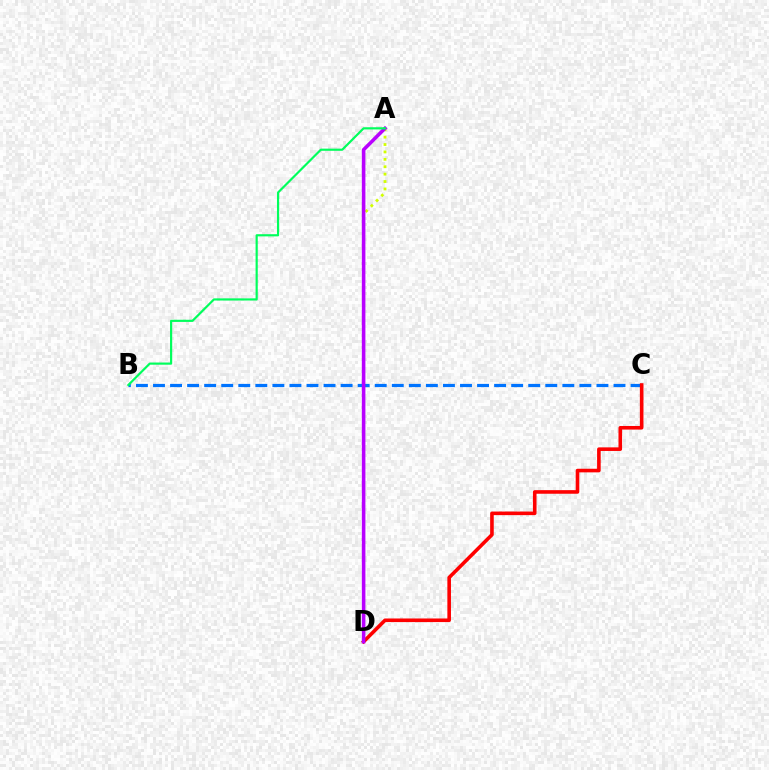{('A', 'D'): [{'color': '#d1ff00', 'line_style': 'dotted', 'thickness': 2.01}, {'color': '#b900ff', 'line_style': 'solid', 'thickness': 2.57}], ('B', 'C'): [{'color': '#0074ff', 'line_style': 'dashed', 'thickness': 2.32}], ('C', 'D'): [{'color': '#ff0000', 'line_style': 'solid', 'thickness': 2.59}], ('A', 'B'): [{'color': '#00ff5c', 'line_style': 'solid', 'thickness': 1.57}]}